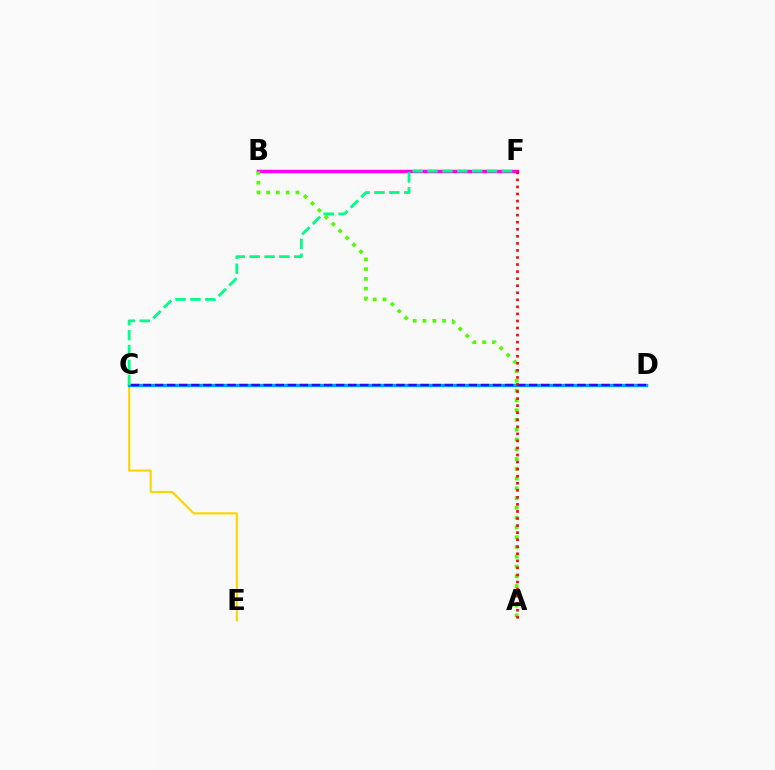{('C', 'E'): [{'color': '#ffd500', 'line_style': 'solid', 'thickness': 1.55}], ('B', 'F'): [{'color': '#ff00ed', 'line_style': 'solid', 'thickness': 2.51}], ('C', 'D'): [{'color': '#009eff', 'line_style': 'solid', 'thickness': 2.46}, {'color': '#3700ff', 'line_style': 'dashed', 'thickness': 1.64}], ('A', 'B'): [{'color': '#4fff00', 'line_style': 'dotted', 'thickness': 2.65}], ('C', 'F'): [{'color': '#00ff86', 'line_style': 'dashed', 'thickness': 2.02}], ('A', 'F'): [{'color': '#ff0000', 'line_style': 'dotted', 'thickness': 1.92}]}